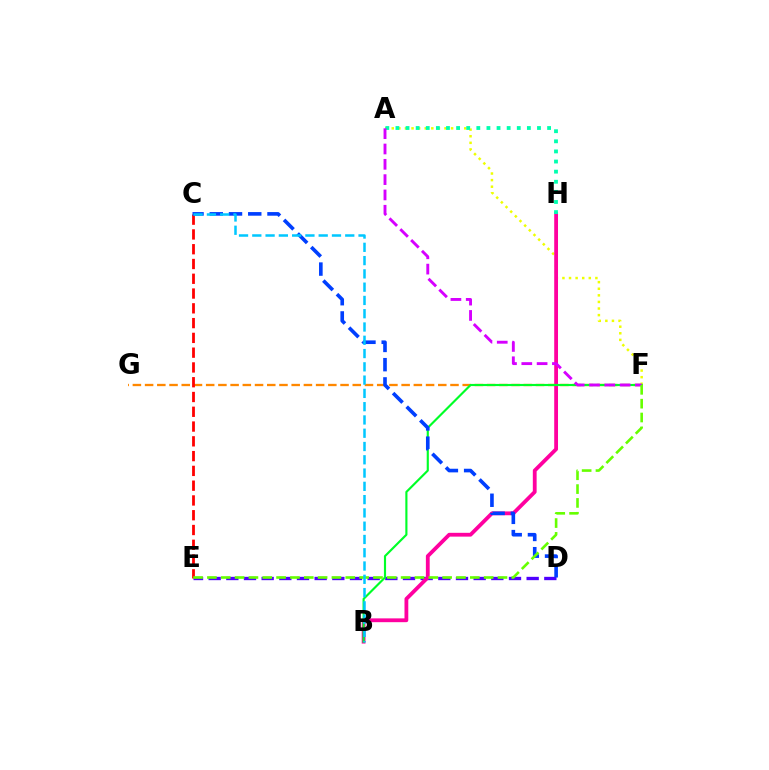{('D', 'E'): [{'color': '#4f00ff', 'line_style': 'dashed', 'thickness': 2.4}], ('A', 'F'): [{'color': '#eeff00', 'line_style': 'dotted', 'thickness': 1.79}, {'color': '#d600ff', 'line_style': 'dashed', 'thickness': 2.08}], ('F', 'G'): [{'color': '#ff8800', 'line_style': 'dashed', 'thickness': 1.66}], ('C', 'E'): [{'color': '#ff0000', 'line_style': 'dashed', 'thickness': 2.01}], ('B', 'H'): [{'color': '#ff00a0', 'line_style': 'solid', 'thickness': 2.74}], ('B', 'F'): [{'color': '#00ff27', 'line_style': 'solid', 'thickness': 1.54}], ('A', 'H'): [{'color': '#00ffaf', 'line_style': 'dotted', 'thickness': 2.75}], ('C', 'D'): [{'color': '#003fff', 'line_style': 'dashed', 'thickness': 2.61}], ('E', 'F'): [{'color': '#66ff00', 'line_style': 'dashed', 'thickness': 1.88}], ('B', 'C'): [{'color': '#00c7ff', 'line_style': 'dashed', 'thickness': 1.8}]}